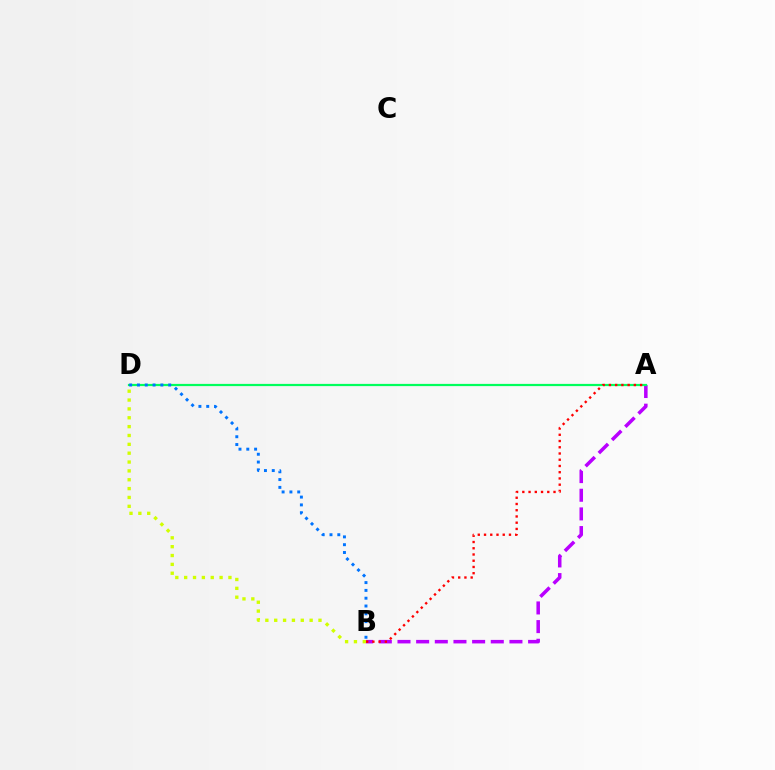{('A', 'B'): [{'color': '#b900ff', 'line_style': 'dashed', 'thickness': 2.53}, {'color': '#ff0000', 'line_style': 'dotted', 'thickness': 1.69}], ('A', 'D'): [{'color': '#00ff5c', 'line_style': 'solid', 'thickness': 1.6}], ('B', 'D'): [{'color': '#0074ff', 'line_style': 'dotted', 'thickness': 2.12}, {'color': '#d1ff00', 'line_style': 'dotted', 'thickness': 2.41}]}